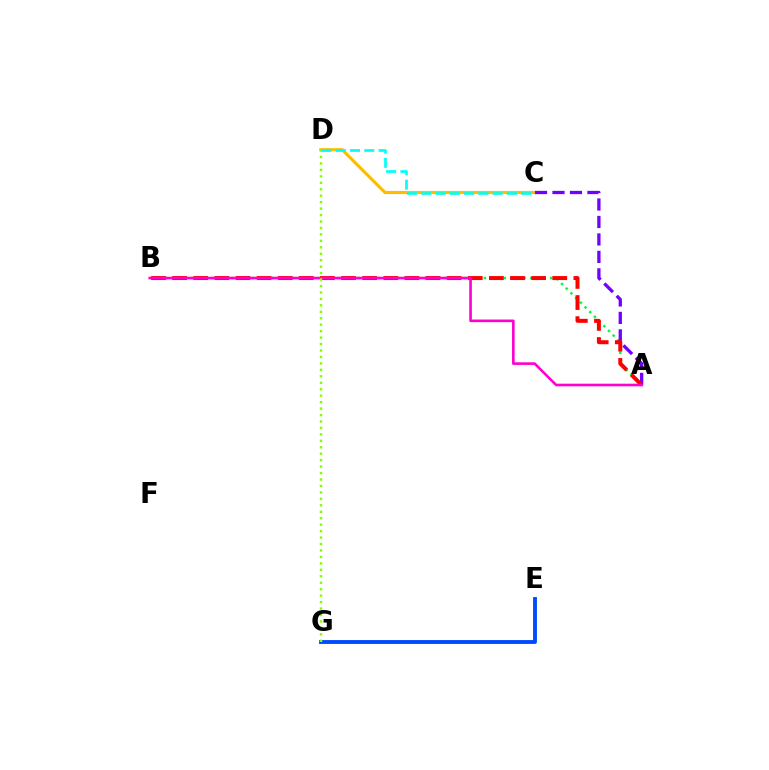{('A', 'B'): [{'color': '#00ff39', 'line_style': 'dotted', 'thickness': 1.8}, {'color': '#ff0000', 'line_style': 'dashed', 'thickness': 2.87}, {'color': '#ff00cf', 'line_style': 'solid', 'thickness': 1.89}], ('C', 'D'): [{'color': '#ffbd00', 'line_style': 'solid', 'thickness': 2.27}, {'color': '#00fff6', 'line_style': 'dashed', 'thickness': 1.94}], ('E', 'G'): [{'color': '#004bff', 'line_style': 'solid', 'thickness': 2.79}], ('A', 'C'): [{'color': '#7200ff', 'line_style': 'dashed', 'thickness': 2.37}], ('D', 'G'): [{'color': '#84ff00', 'line_style': 'dotted', 'thickness': 1.75}]}